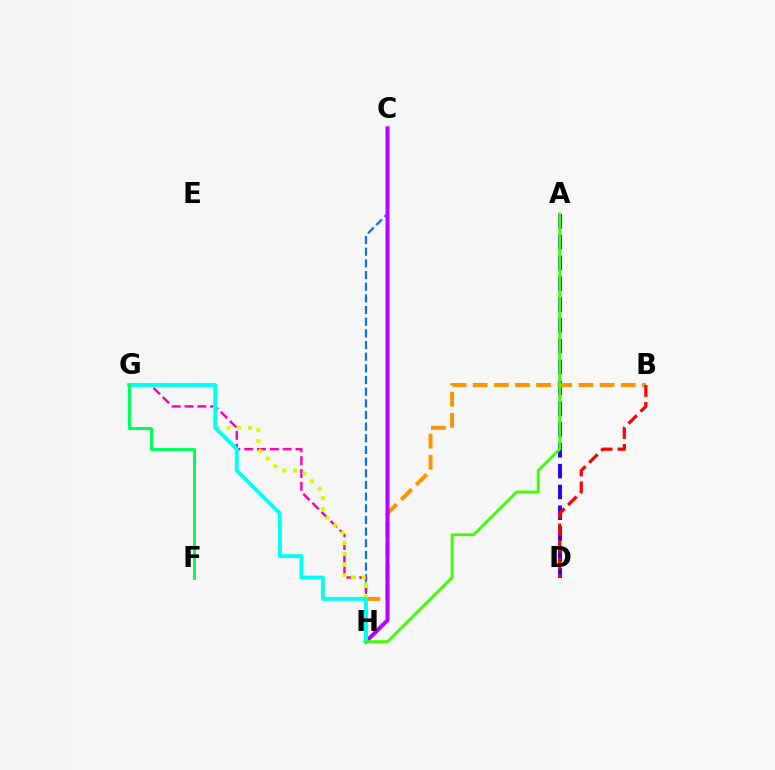{('C', 'H'): [{'color': '#0074ff', 'line_style': 'dashed', 'thickness': 1.58}, {'color': '#b900ff', 'line_style': 'solid', 'thickness': 2.89}], ('A', 'D'): [{'color': '#2500ff', 'line_style': 'dashed', 'thickness': 2.83}], ('G', 'H'): [{'color': '#ff00ac', 'line_style': 'dashed', 'thickness': 1.74}, {'color': '#d1ff00', 'line_style': 'dotted', 'thickness': 2.92}, {'color': '#00fff6', 'line_style': 'solid', 'thickness': 2.79}], ('B', 'H'): [{'color': '#ff9400', 'line_style': 'dashed', 'thickness': 2.87}], ('F', 'G'): [{'color': '#00ff5c', 'line_style': 'solid', 'thickness': 2.18}], ('B', 'D'): [{'color': '#ff0000', 'line_style': 'dashed', 'thickness': 2.31}], ('A', 'H'): [{'color': '#3dff00', 'line_style': 'solid', 'thickness': 2.03}]}